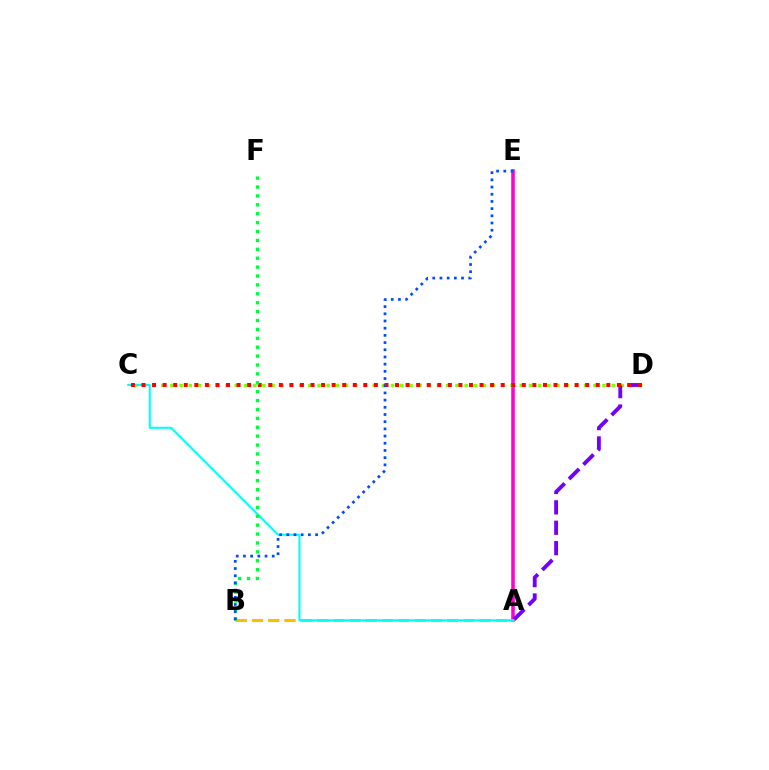{('A', 'E'): [{'color': '#ff00cf', 'line_style': 'solid', 'thickness': 2.55}], ('C', 'D'): [{'color': '#84ff00', 'line_style': 'dotted', 'thickness': 2.5}, {'color': '#ff0000', 'line_style': 'dotted', 'thickness': 2.87}], ('A', 'B'): [{'color': '#ffbd00', 'line_style': 'dashed', 'thickness': 2.21}], ('A', 'D'): [{'color': '#7200ff', 'line_style': 'dashed', 'thickness': 2.77}], ('A', 'C'): [{'color': '#00fff6', 'line_style': 'solid', 'thickness': 1.51}], ('B', 'F'): [{'color': '#00ff39', 'line_style': 'dotted', 'thickness': 2.42}], ('B', 'E'): [{'color': '#004bff', 'line_style': 'dotted', 'thickness': 1.95}]}